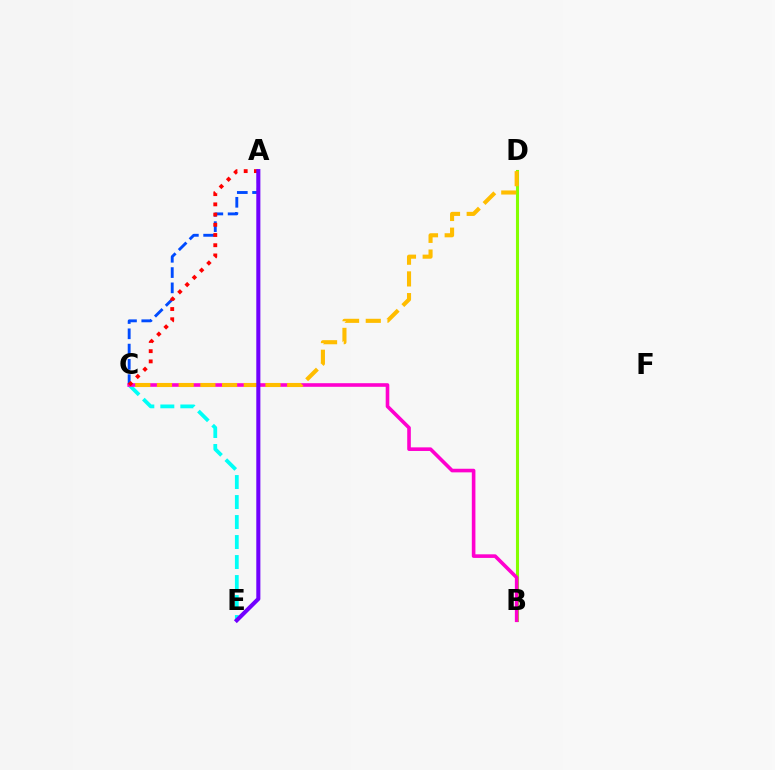{('C', 'E'): [{'color': '#00fff6', 'line_style': 'dashed', 'thickness': 2.72}], ('B', 'D'): [{'color': '#00ff39', 'line_style': 'dashed', 'thickness': 2.16}, {'color': '#84ff00', 'line_style': 'solid', 'thickness': 2.22}], ('A', 'C'): [{'color': '#004bff', 'line_style': 'dashed', 'thickness': 2.08}, {'color': '#ff0000', 'line_style': 'dotted', 'thickness': 2.78}], ('B', 'C'): [{'color': '#ff00cf', 'line_style': 'solid', 'thickness': 2.6}], ('C', 'D'): [{'color': '#ffbd00', 'line_style': 'dashed', 'thickness': 2.95}], ('A', 'E'): [{'color': '#7200ff', 'line_style': 'solid', 'thickness': 2.93}]}